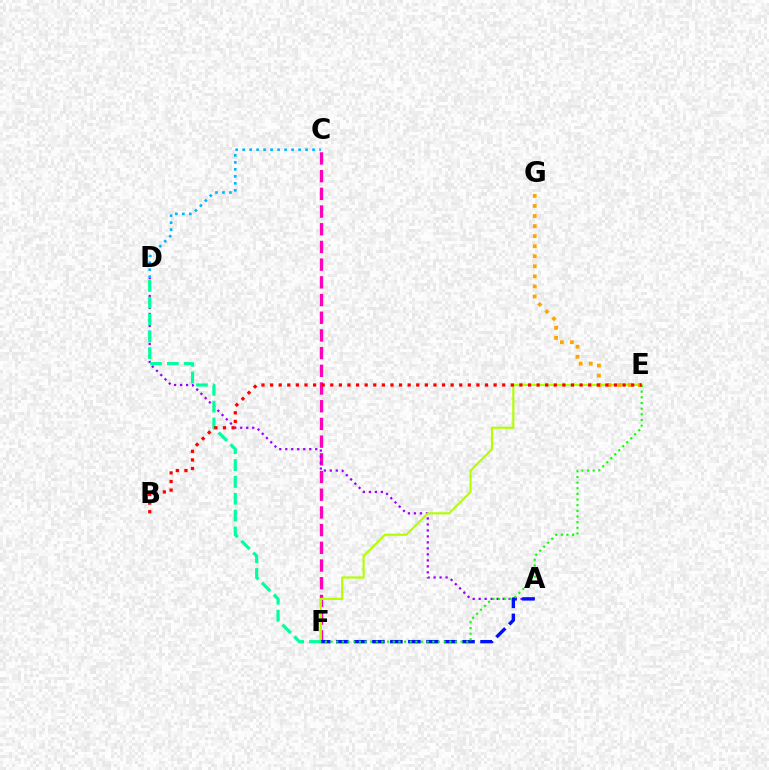{('C', 'F'): [{'color': '#ff00bd', 'line_style': 'dashed', 'thickness': 2.4}], ('C', 'D'): [{'color': '#00b5ff', 'line_style': 'dotted', 'thickness': 1.9}], ('A', 'D'): [{'color': '#9b00ff', 'line_style': 'dotted', 'thickness': 1.63}], ('E', 'F'): [{'color': '#b3ff00', 'line_style': 'solid', 'thickness': 1.56}, {'color': '#08ff00', 'line_style': 'dotted', 'thickness': 1.54}], ('A', 'F'): [{'color': '#0010ff', 'line_style': 'dashed', 'thickness': 2.45}], ('D', 'F'): [{'color': '#00ff9d', 'line_style': 'dashed', 'thickness': 2.28}], ('E', 'G'): [{'color': '#ffa500', 'line_style': 'dotted', 'thickness': 2.73}], ('B', 'E'): [{'color': '#ff0000', 'line_style': 'dotted', 'thickness': 2.34}]}